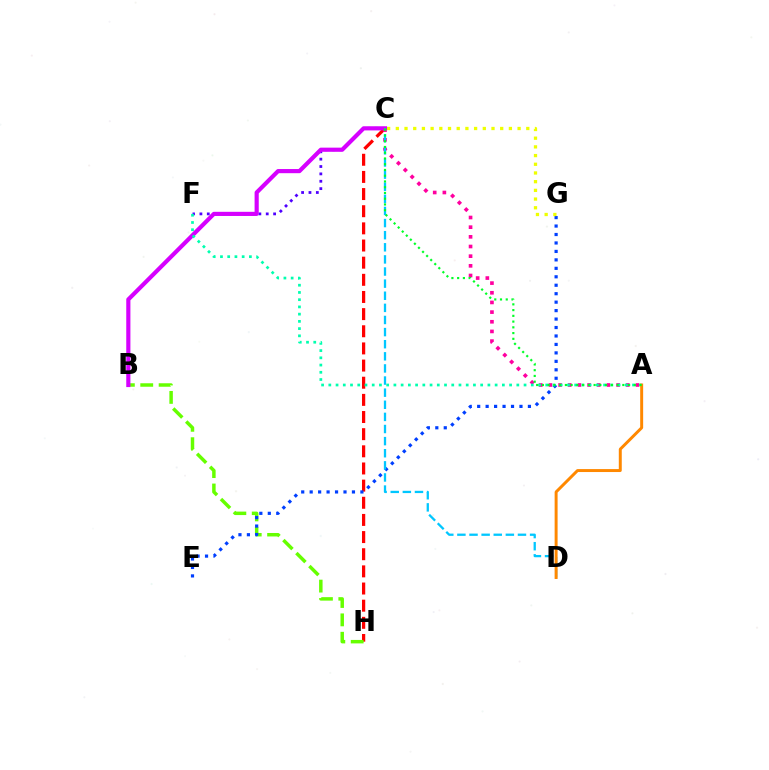{('C', 'F'): [{'color': '#4f00ff', 'line_style': 'dotted', 'thickness': 2.0}], ('C', 'H'): [{'color': '#ff0000', 'line_style': 'dashed', 'thickness': 2.33}], ('B', 'H'): [{'color': '#66ff00', 'line_style': 'dashed', 'thickness': 2.5}], ('B', 'C'): [{'color': '#d600ff', 'line_style': 'solid', 'thickness': 2.99}], ('A', 'C'): [{'color': '#ff00a0', 'line_style': 'dotted', 'thickness': 2.63}, {'color': '#00ff27', 'line_style': 'dotted', 'thickness': 1.56}], ('E', 'G'): [{'color': '#003fff', 'line_style': 'dotted', 'thickness': 2.3}], ('A', 'F'): [{'color': '#00ffaf', 'line_style': 'dotted', 'thickness': 1.96}], ('C', 'D'): [{'color': '#00c7ff', 'line_style': 'dashed', 'thickness': 1.65}], ('A', 'D'): [{'color': '#ff8800', 'line_style': 'solid', 'thickness': 2.13}], ('C', 'G'): [{'color': '#eeff00', 'line_style': 'dotted', 'thickness': 2.36}]}